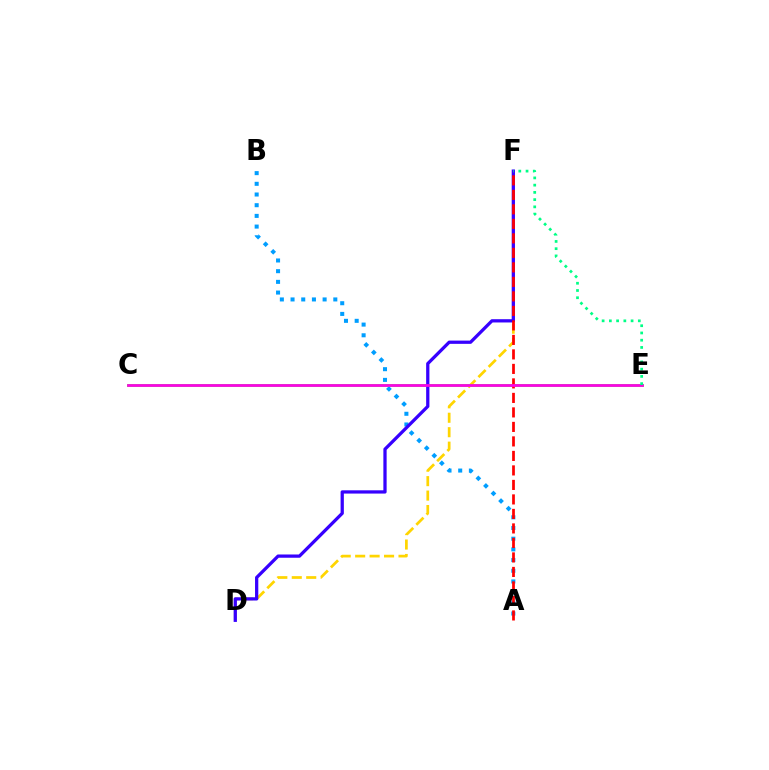{('A', 'B'): [{'color': '#009eff', 'line_style': 'dotted', 'thickness': 2.9}], ('D', 'F'): [{'color': '#ffd500', 'line_style': 'dashed', 'thickness': 1.96}, {'color': '#3700ff', 'line_style': 'solid', 'thickness': 2.35}], ('C', 'E'): [{'color': '#4fff00', 'line_style': 'solid', 'thickness': 1.99}, {'color': '#ff00ed', 'line_style': 'solid', 'thickness': 1.94}], ('A', 'F'): [{'color': '#ff0000', 'line_style': 'dashed', 'thickness': 1.97}], ('E', 'F'): [{'color': '#00ff86', 'line_style': 'dotted', 'thickness': 1.97}]}